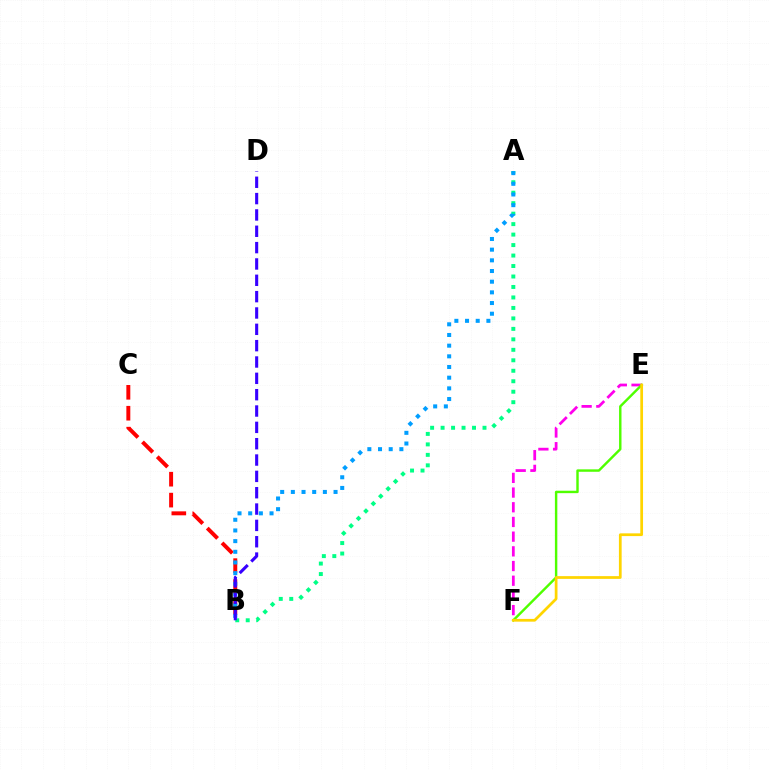{('A', 'B'): [{'color': '#00ff86', 'line_style': 'dotted', 'thickness': 2.85}, {'color': '#009eff', 'line_style': 'dotted', 'thickness': 2.9}], ('B', 'C'): [{'color': '#ff0000', 'line_style': 'dashed', 'thickness': 2.84}], ('E', 'F'): [{'color': '#ff00ed', 'line_style': 'dashed', 'thickness': 2.0}, {'color': '#4fff00', 'line_style': 'solid', 'thickness': 1.75}, {'color': '#ffd500', 'line_style': 'solid', 'thickness': 1.97}], ('B', 'D'): [{'color': '#3700ff', 'line_style': 'dashed', 'thickness': 2.22}]}